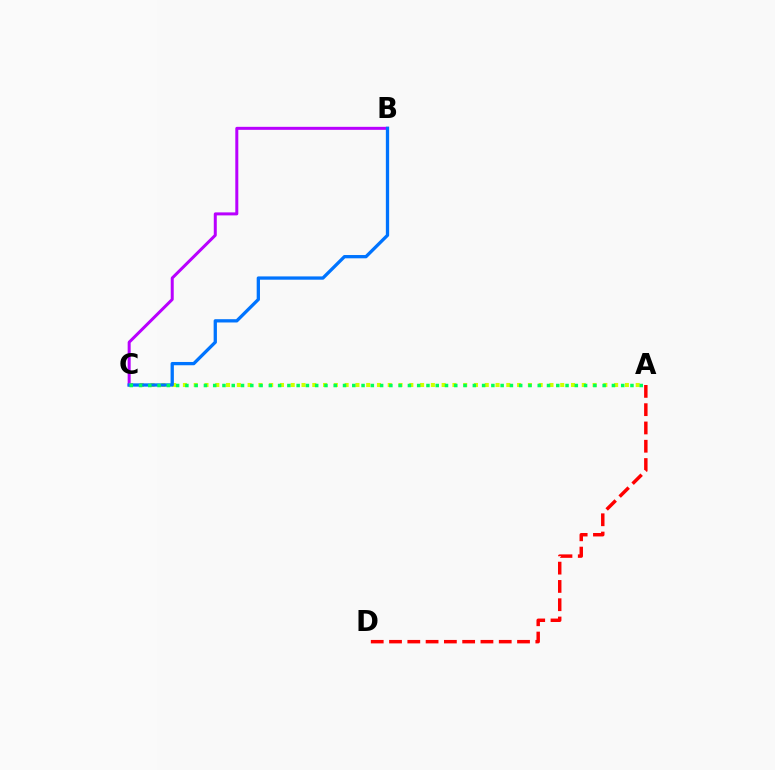{('B', 'C'): [{'color': '#b900ff', 'line_style': 'solid', 'thickness': 2.16}, {'color': '#0074ff', 'line_style': 'solid', 'thickness': 2.37}], ('A', 'C'): [{'color': '#d1ff00', 'line_style': 'dotted', 'thickness': 2.93}, {'color': '#00ff5c', 'line_style': 'dotted', 'thickness': 2.52}], ('A', 'D'): [{'color': '#ff0000', 'line_style': 'dashed', 'thickness': 2.48}]}